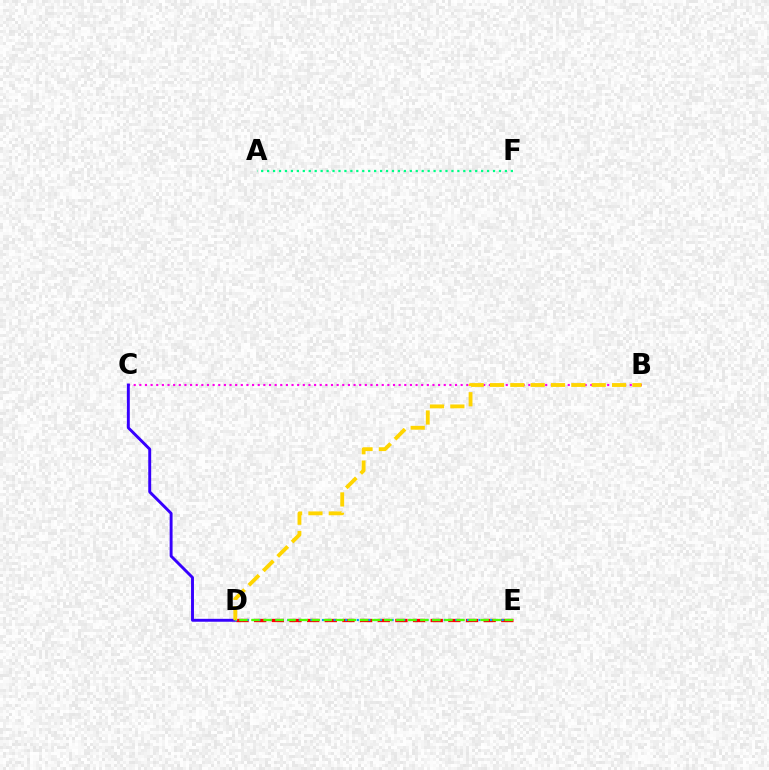{('B', 'C'): [{'color': '#ff00ed', 'line_style': 'dotted', 'thickness': 1.53}], ('C', 'D'): [{'color': '#3700ff', 'line_style': 'solid', 'thickness': 2.1}], ('D', 'E'): [{'color': '#ff0000', 'line_style': 'dashed', 'thickness': 2.4}, {'color': '#009eff', 'line_style': 'dotted', 'thickness': 1.57}, {'color': '#4fff00', 'line_style': 'dashed', 'thickness': 1.64}], ('B', 'D'): [{'color': '#ffd500', 'line_style': 'dashed', 'thickness': 2.76}], ('A', 'F'): [{'color': '#00ff86', 'line_style': 'dotted', 'thickness': 1.62}]}